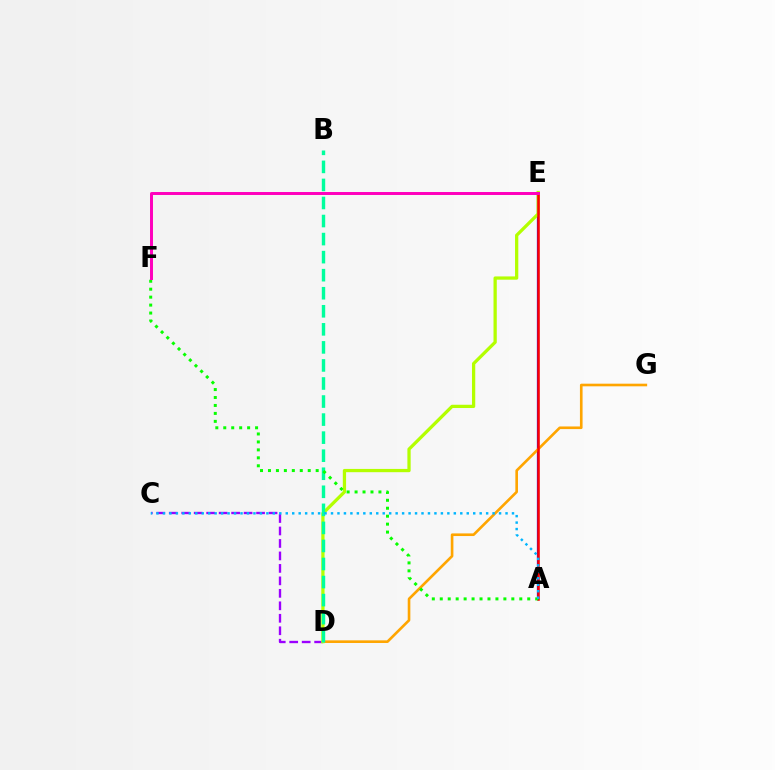{('C', 'D'): [{'color': '#9b00ff', 'line_style': 'dashed', 'thickness': 1.69}], ('A', 'E'): [{'color': '#0010ff', 'line_style': 'solid', 'thickness': 1.62}, {'color': '#ff0000', 'line_style': 'solid', 'thickness': 1.84}], ('D', 'G'): [{'color': '#ffa500', 'line_style': 'solid', 'thickness': 1.9}], ('D', 'E'): [{'color': '#b3ff00', 'line_style': 'solid', 'thickness': 2.35}], ('B', 'D'): [{'color': '#00ff9d', 'line_style': 'dashed', 'thickness': 2.45}], ('A', 'F'): [{'color': '#08ff00', 'line_style': 'dotted', 'thickness': 2.16}], ('A', 'C'): [{'color': '#00b5ff', 'line_style': 'dotted', 'thickness': 1.76}], ('E', 'F'): [{'color': '#ff00bd', 'line_style': 'solid', 'thickness': 2.14}]}